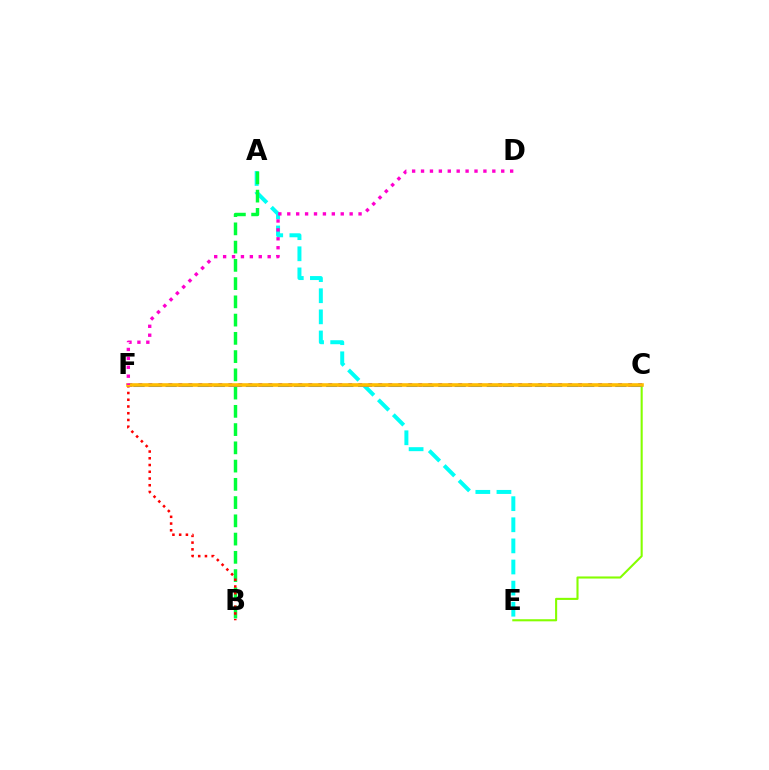{('A', 'E'): [{'color': '#00fff6', 'line_style': 'dashed', 'thickness': 2.87}], ('C', 'E'): [{'color': '#84ff00', 'line_style': 'solid', 'thickness': 1.51}], ('C', 'F'): [{'color': '#7200ff', 'line_style': 'dotted', 'thickness': 2.72}, {'color': '#004bff', 'line_style': 'dashed', 'thickness': 2.18}, {'color': '#ffbd00', 'line_style': 'solid', 'thickness': 2.6}], ('A', 'B'): [{'color': '#00ff39', 'line_style': 'dashed', 'thickness': 2.48}], ('B', 'F'): [{'color': '#ff0000', 'line_style': 'dotted', 'thickness': 1.83}], ('D', 'F'): [{'color': '#ff00cf', 'line_style': 'dotted', 'thickness': 2.42}]}